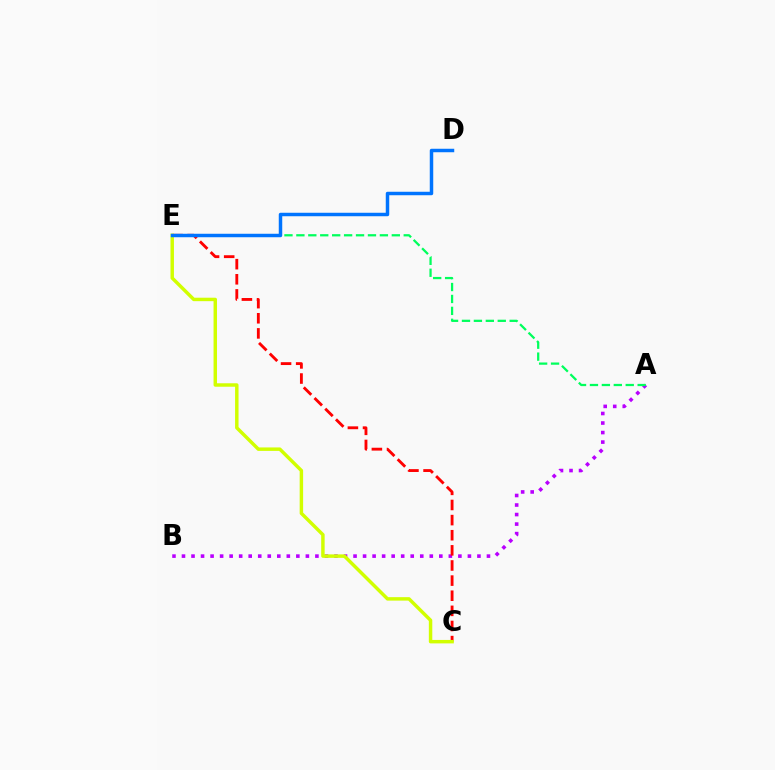{('A', 'B'): [{'color': '#b900ff', 'line_style': 'dotted', 'thickness': 2.59}], ('A', 'E'): [{'color': '#00ff5c', 'line_style': 'dashed', 'thickness': 1.62}], ('C', 'E'): [{'color': '#ff0000', 'line_style': 'dashed', 'thickness': 2.05}, {'color': '#d1ff00', 'line_style': 'solid', 'thickness': 2.49}], ('D', 'E'): [{'color': '#0074ff', 'line_style': 'solid', 'thickness': 2.5}]}